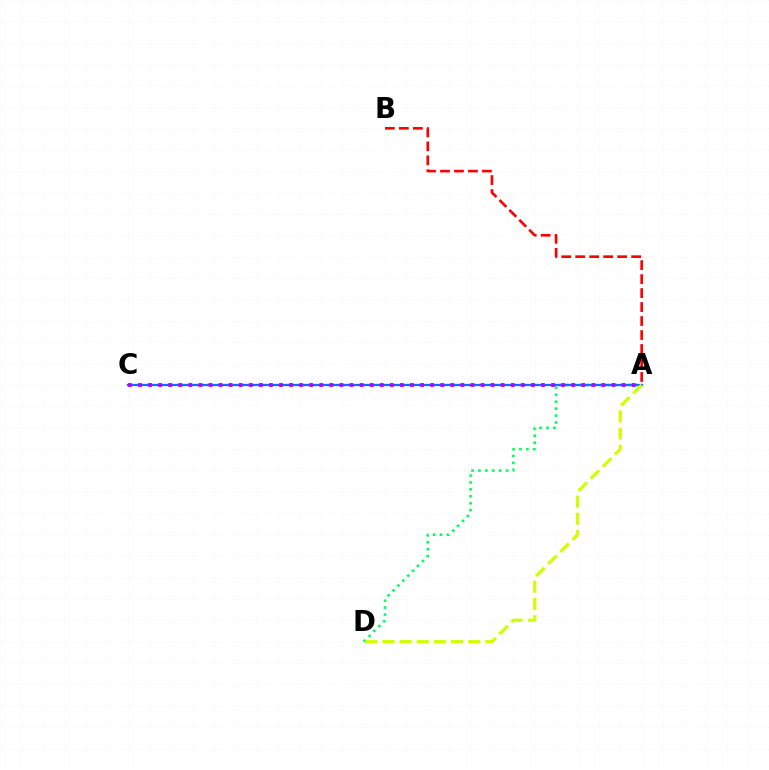{('A', 'D'): [{'color': '#00ff5c', 'line_style': 'dotted', 'thickness': 1.88}, {'color': '#d1ff00', 'line_style': 'dashed', 'thickness': 2.33}], ('A', 'B'): [{'color': '#ff0000', 'line_style': 'dashed', 'thickness': 1.9}], ('A', 'C'): [{'color': '#0074ff', 'line_style': 'solid', 'thickness': 1.65}, {'color': '#b900ff', 'line_style': 'dotted', 'thickness': 2.74}]}